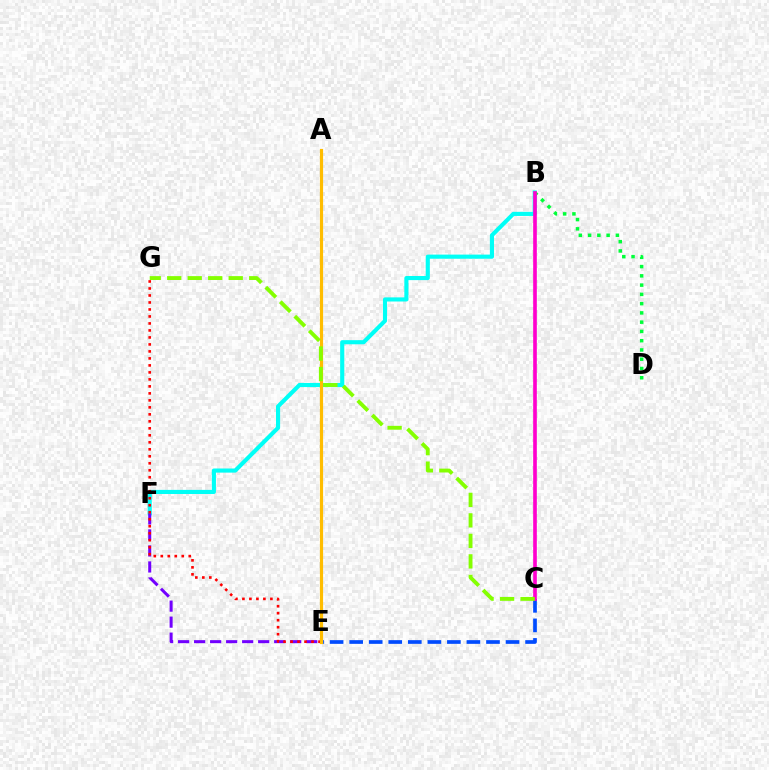{('B', 'F'): [{'color': '#00fff6', 'line_style': 'solid', 'thickness': 2.97}], ('E', 'F'): [{'color': '#7200ff', 'line_style': 'dashed', 'thickness': 2.18}], ('B', 'D'): [{'color': '#00ff39', 'line_style': 'dotted', 'thickness': 2.52}], ('C', 'E'): [{'color': '#004bff', 'line_style': 'dashed', 'thickness': 2.66}], ('E', 'G'): [{'color': '#ff0000', 'line_style': 'dotted', 'thickness': 1.9}], ('B', 'C'): [{'color': '#ff00cf', 'line_style': 'solid', 'thickness': 2.62}], ('A', 'E'): [{'color': '#ffbd00', 'line_style': 'solid', 'thickness': 2.28}], ('C', 'G'): [{'color': '#84ff00', 'line_style': 'dashed', 'thickness': 2.78}]}